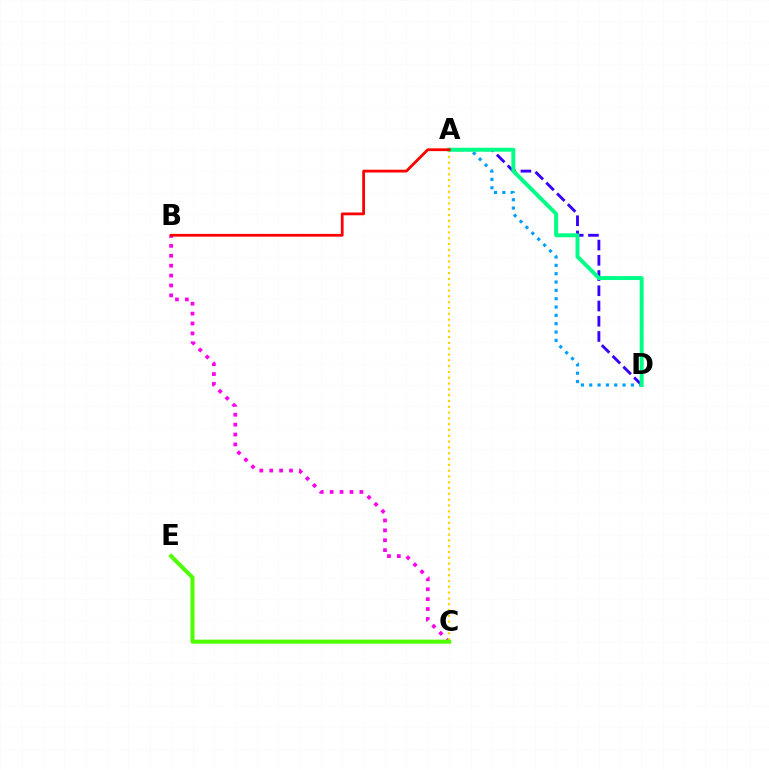{('A', 'D'): [{'color': '#3700ff', 'line_style': 'dashed', 'thickness': 2.07}, {'color': '#009eff', 'line_style': 'dotted', 'thickness': 2.27}, {'color': '#00ff86', 'line_style': 'solid', 'thickness': 2.85}], ('B', 'C'): [{'color': '#ff00ed', 'line_style': 'dotted', 'thickness': 2.69}], ('A', 'C'): [{'color': '#ffd500', 'line_style': 'dotted', 'thickness': 1.58}], ('C', 'E'): [{'color': '#4fff00', 'line_style': 'solid', 'thickness': 2.91}], ('A', 'B'): [{'color': '#ff0000', 'line_style': 'solid', 'thickness': 2.0}]}